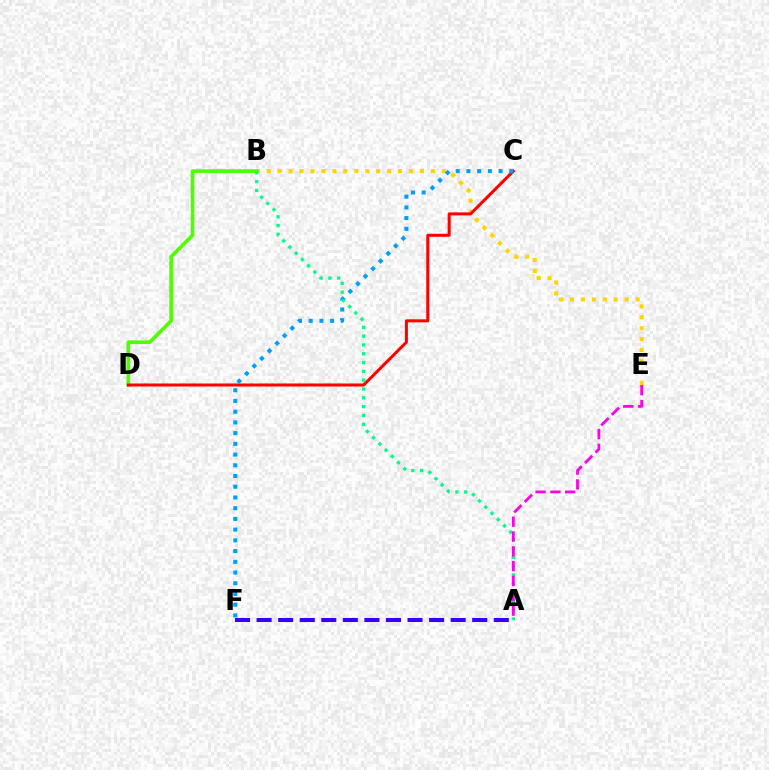{('B', 'E'): [{'color': '#ffd500', 'line_style': 'dotted', 'thickness': 2.97}], ('B', 'D'): [{'color': '#4fff00', 'line_style': 'solid', 'thickness': 2.64}], ('C', 'D'): [{'color': '#ff0000', 'line_style': 'solid', 'thickness': 2.18}], ('C', 'F'): [{'color': '#009eff', 'line_style': 'dotted', 'thickness': 2.91}], ('A', 'B'): [{'color': '#00ff86', 'line_style': 'dotted', 'thickness': 2.39}], ('A', 'F'): [{'color': '#3700ff', 'line_style': 'dashed', 'thickness': 2.93}], ('A', 'E'): [{'color': '#ff00ed', 'line_style': 'dashed', 'thickness': 2.01}]}